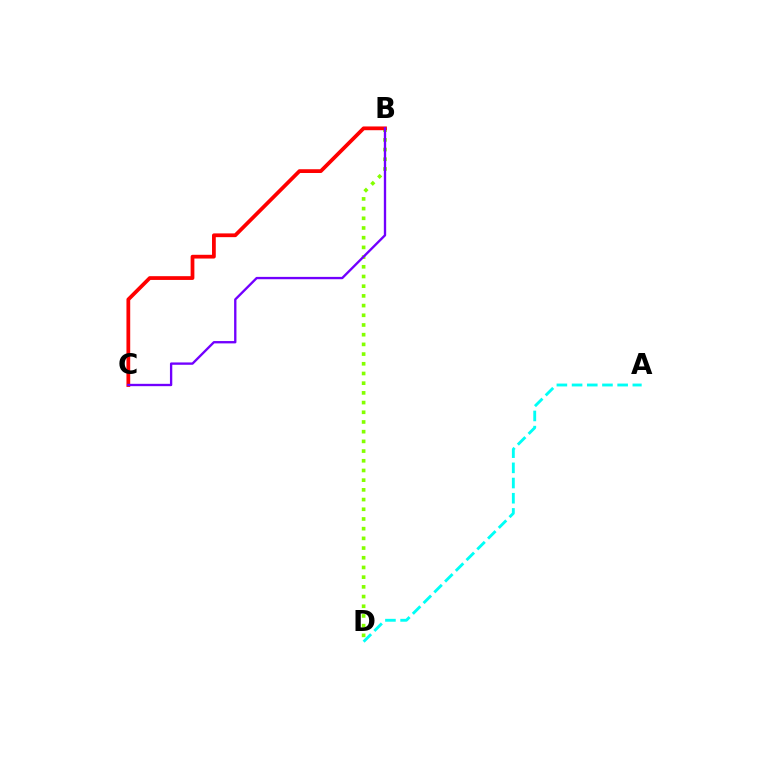{('B', 'D'): [{'color': '#84ff00', 'line_style': 'dotted', 'thickness': 2.64}], ('B', 'C'): [{'color': '#ff0000', 'line_style': 'solid', 'thickness': 2.71}, {'color': '#7200ff', 'line_style': 'solid', 'thickness': 1.69}], ('A', 'D'): [{'color': '#00fff6', 'line_style': 'dashed', 'thickness': 2.06}]}